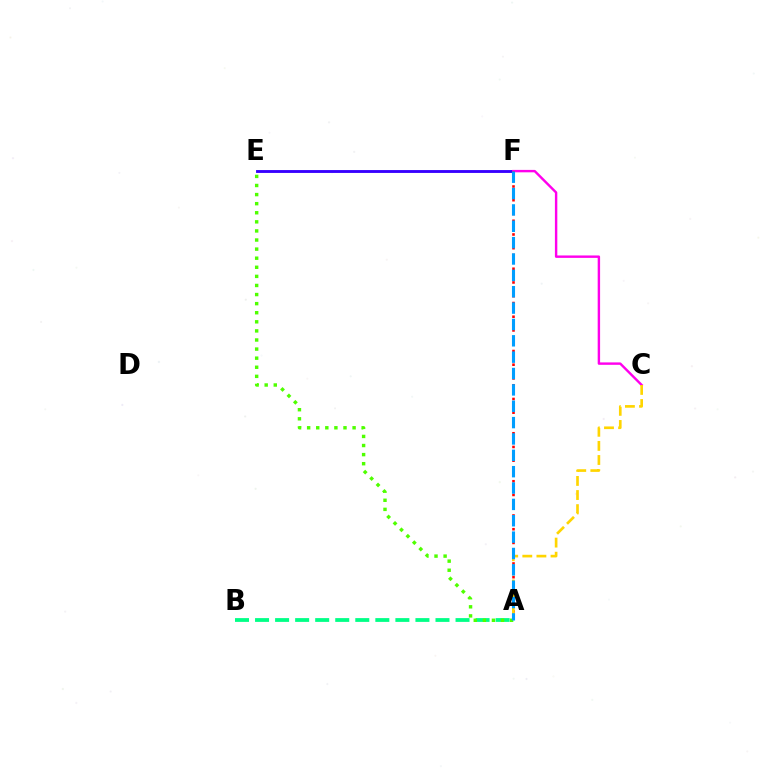{('A', 'B'): [{'color': '#00ff86', 'line_style': 'dashed', 'thickness': 2.72}], ('E', 'F'): [{'color': '#3700ff', 'line_style': 'solid', 'thickness': 2.07}], ('C', 'F'): [{'color': '#ff00ed', 'line_style': 'solid', 'thickness': 1.74}], ('A', 'F'): [{'color': '#ff0000', 'line_style': 'dotted', 'thickness': 1.86}, {'color': '#009eff', 'line_style': 'dashed', 'thickness': 2.22}], ('A', 'C'): [{'color': '#ffd500', 'line_style': 'dashed', 'thickness': 1.92}], ('A', 'E'): [{'color': '#4fff00', 'line_style': 'dotted', 'thickness': 2.47}]}